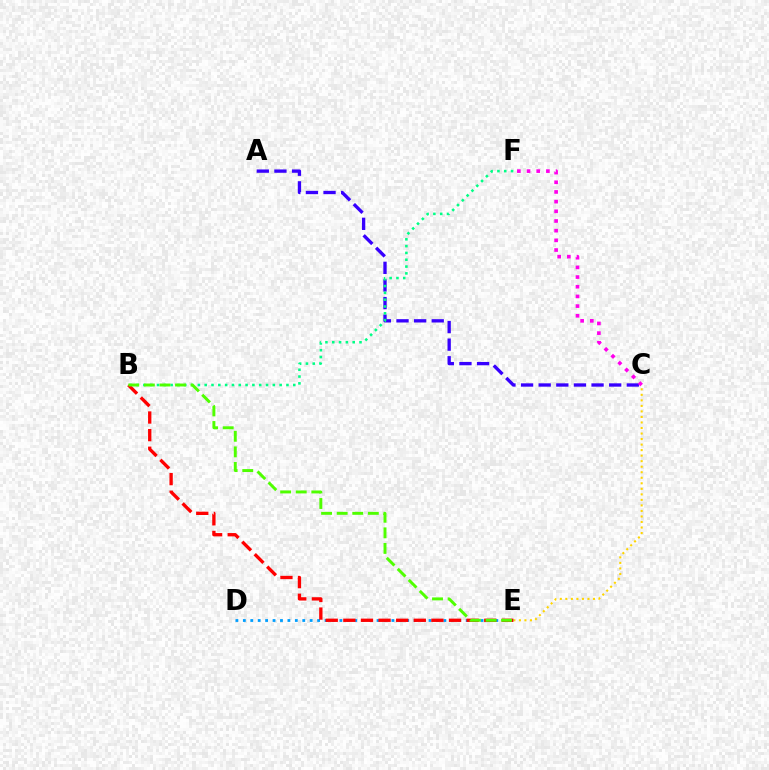{('C', 'E'): [{'color': '#ffd500', 'line_style': 'dotted', 'thickness': 1.5}], ('A', 'C'): [{'color': '#3700ff', 'line_style': 'dashed', 'thickness': 2.39}], ('B', 'F'): [{'color': '#00ff86', 'line_style': 'dotted', 'thickness': 1.85}], ('D', 'E'): [{'color': '#009eff', 'line_style': 'dotted', 'thickness': 2.02}], ('C', 'F'): [{'color': '#ff00ed', 'line_style': 'dotted', 'thickness': 2.63}], ('B', 'E'): [{'color': '#ff0000', 'line_style': 'dashed', 'thickness': 2.39}, {'color': '#4fff00', 'line_style': 'dashed', 'thickness': 2.12}]}